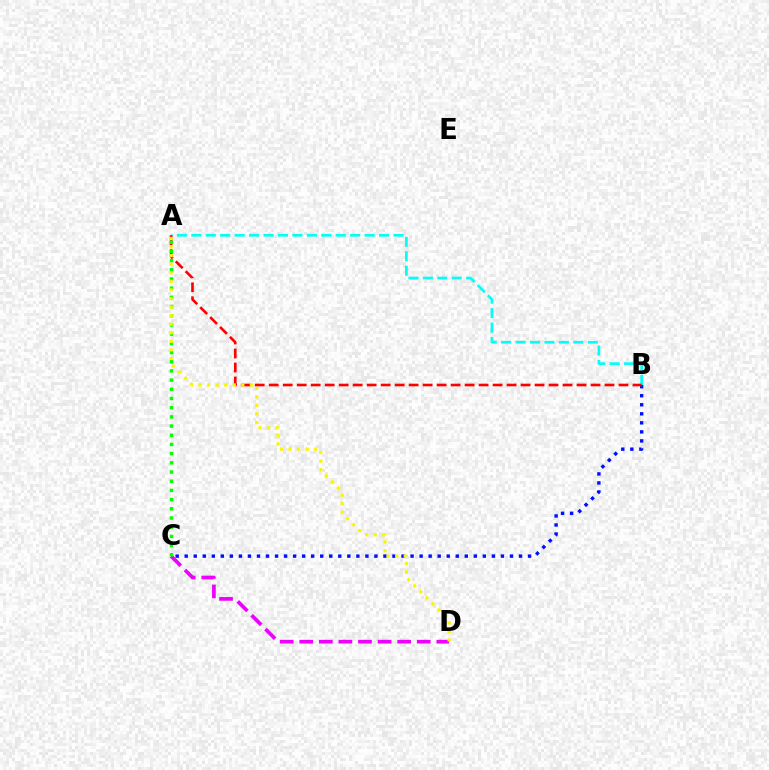{('B', 'C'): [{'color': '#0010ff', 'line_style': 'dotted', 'thickness': 2.45}], ('A', 'B'): [{'color': '#00fff6', 'line_style': 'dashed', 'thickness': 1.96}, {'color': '#ff0000', 'line_style': 'dashed', 'thickness': 1.9}], ('C', 'D'): [{'color': '#ee00ff', 'line_style': 'dashed', 'thickness': 2.66}], ('A', 'C'): [{'color': '#08ff00', 'line_style': 'dotted', 'thickness': 2.5}], ('A', 'D'): [{'color': '#fcf500', 'line_style': 'dotted', 'thickness': 2.33}]}